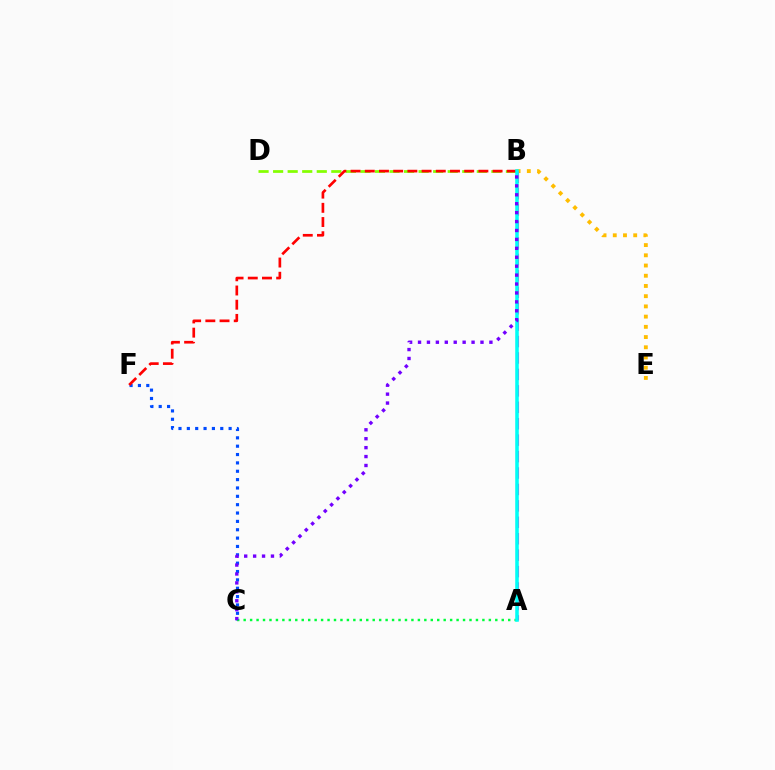{('C', 'F'): [{'color': '#004bff', 'line_style': 'dotted', 'thickness': 2.27}], ('B', 'D'): [{'color': '#84ff00', 'line_style': 'dashed', 'thickness': 1.98}], ('B', 'E'): [{'color': '#ffbd00', 'line_style': 'dotted', 'thickness': 2.78}], ('B', 'F'): [{'color': '#ff0000', 'line_style': 'dashed', 'thickness': 1.93}], ('A', 'B'): [{'color': '#ff00cf', 'line_style': 'dashed', 'thickness': 2.23}, {'color': '#00fff6', 'line_style': 'solid', 'thickness': 2.55}], ('A', 'C'): [{'color': '#00ff39', 'line_style': 'dotted', 'thickness': 1.75}], ('B', 'C'): [{'color': '#7200ff', 'line_style': 'dotted', 'thickness': 2.42}]}